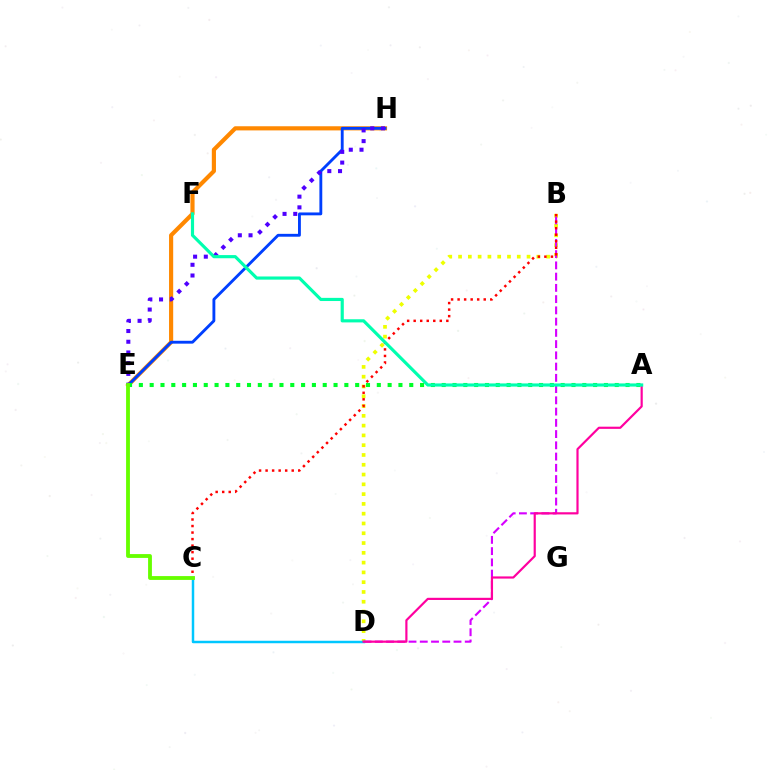{('E', 'H'): [{'color': '#ff8800', 'line_style': 'solid', 'thickness': 2.99}, {'color': '#003fff', 'line_style': 'solid', 'thickness': 2.06}, {'color': '#4f00ff', 'line_style': 'dotted', 'thickness': 2.91}], ('B', 'D'): [{'color': '#eeff00', 'line_style': 'dotted', 'thickness': 2.66}, {'color': '#d600ff', 'line_style': 'dashed', 'thickness': 1.53}], ('A', 'E'): [{'color': '#00ff27', 'line_style': 'dotted', 'thickness': 2.94}], ('C', 'D'): [{'color': '#00c7ff', 'line_style': 'solid', 'thickness': 1.78}], ('B', 'C'): [{'color': '#ff0000', 'line_style': 'dotted', 'thickness': 1.77}], ('C', 'E'): [{'color': '#66ff00', 'line_style': 'solid', 'thickness': 2.76}], ('A', 'D'): [{'color': '#ff00a0', 'line_style': 'solid', 'thickness': 1.57}], ('A', 'F'): [{'color': '#00ffaf', 'line_style': 'solid', 'thickness': 2.27}]}